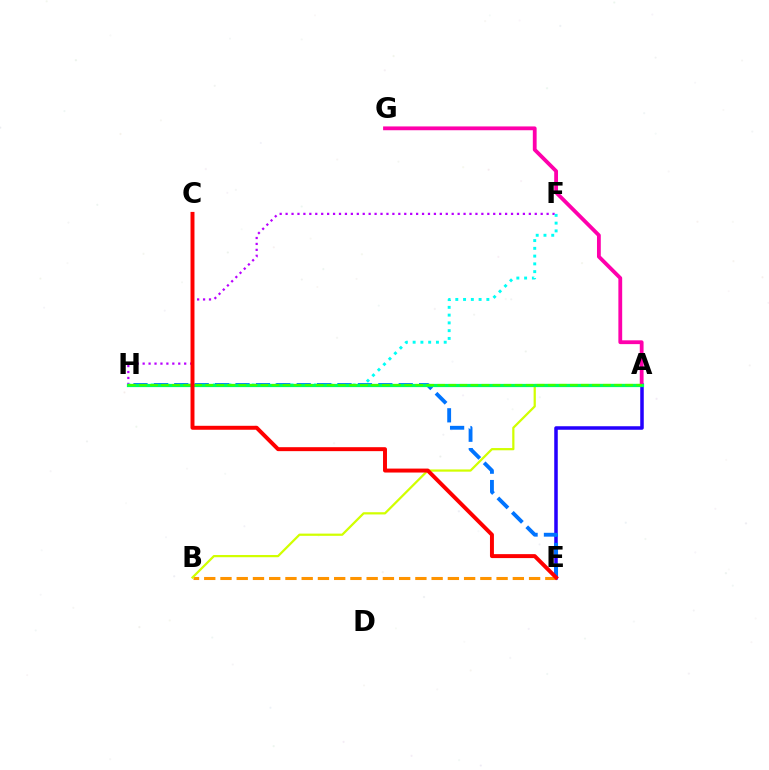{('F', 'H'): [{'color': '#b900ff', 'line_style': 'dotted', 'thickness': 1.61}, {'color': '#00fff6', 'line_style': 'dotted', 'thickness': 2.11}], ('A', 'E'): [{'color': '#2500ff', 'line_style': 'solid', 'thickness': 2.53}], ('B', 'E'): [{'color': '#ff9400', 'line_style': 'dashed', 'thickness': 2.21}], ('A', 'B'): [{'color': '#d1ff00', 'line_style': 'solid', 'thickness': 1.61}], ('A', 'G'): [{'color': '#ff00ac', 'line_style': 'solid', 'thickness': 2.74}], ('E', 'H'): [{'color': '#0074ff', 'line_style': 'dashed', 'thickness': 2.77}], ('A', 'H'): [{'color': '#00ff5c', 'line_style': 'solid', 'thickness': 2.32}, {'color': '#3dff00', 'line_style': 'dashed', 'thickness': 1.5}], ('C', 'E'): [{'color': '#ff0000', 'line_style': 'solid', 'thickness': 2.85}]}